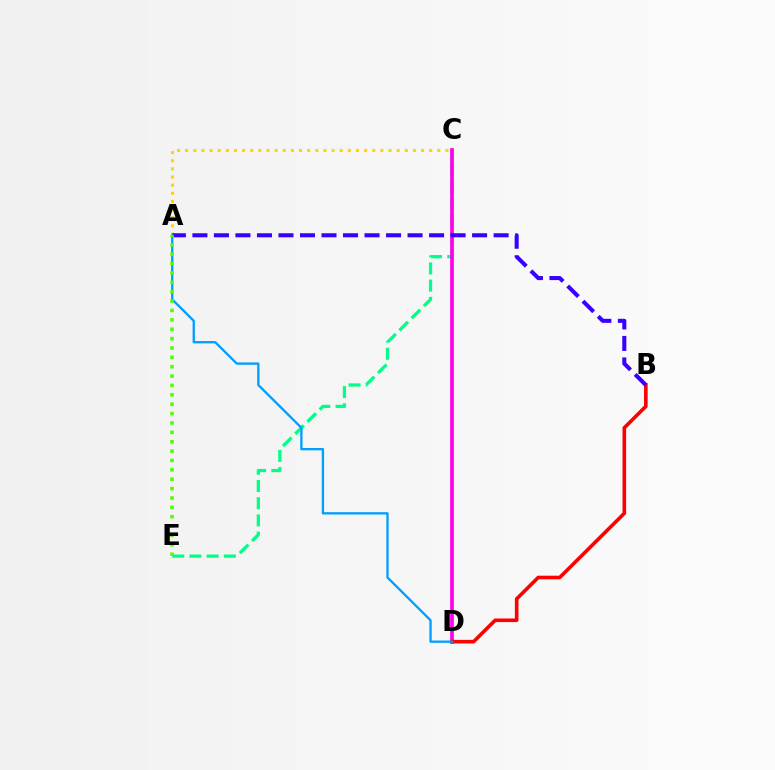{('C', 'E'): [{'color': '#00ff86', 'line_style': 'dashed', 'thickness': 2.34}], ('C', 'D'): [{'color': '#ff00ed', 'line_style': 'solid', 'thickness': 2.65}], ('B', 'D'): [{'color': '#ff0000', 'line_style': 'solid', 'thickness': 2.6}], ('A', 'C'): [{'color': '#ffd500', 'line_style': 'dotted', 'thickness': 2.21}], ('A', 'B'): [{'color': '#3700ff', 'line_style': 'dashed', 'thickness': 2.92}], ('A', 'D'): [{'color': '#009eff', 'line_style': 'solid', 'thickness': 1.67}], ('A', 'E'): [{'color': '#4fff00', 'line_style': 'dotted', 'thickness': 2.55}]}